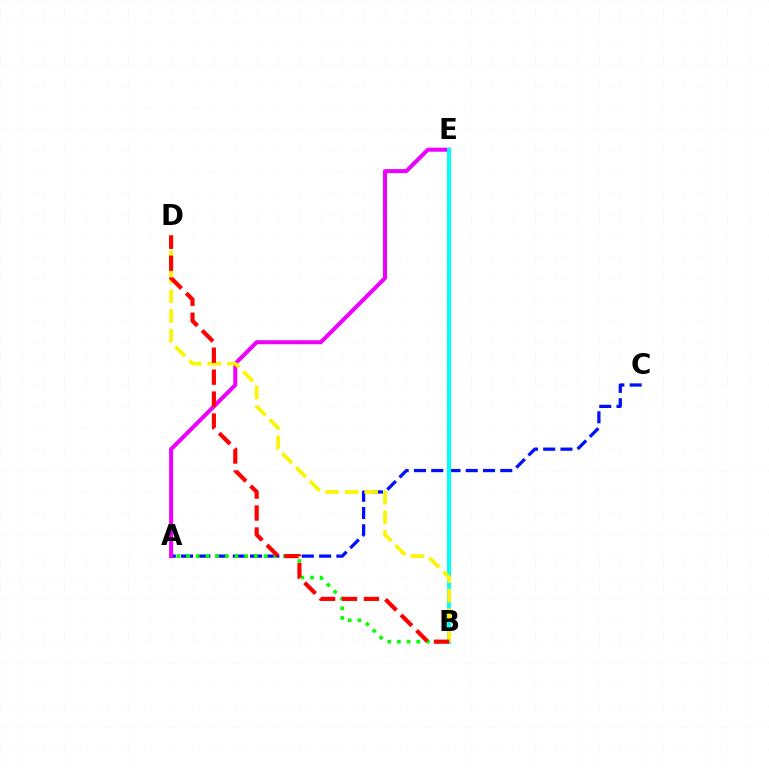{('A', 'C'): [{'color': '#0010ff', 'line_style': 'dashed', 'thickness': 2.34}], ('A', 'B'): [{'color': '#08ff00', 'line_style': 'dotted', 'thickness': 2.63}], ('A', 'E'): [{'color': '#ee00ff', 'line_style': 'solid', 'thickness': 2.9}], ('B', 'E'): [{'color': '#00fff6', 'line_style': 'solid', 'thickness': 2.85}], ('B', 'D'): [{'color': '#fcf500', 'line_style': 'dashed', 'thickness': 2.66}, {'color': '#ff0000', 'line_style': 'dashed', 'thickness': 2.98}]}